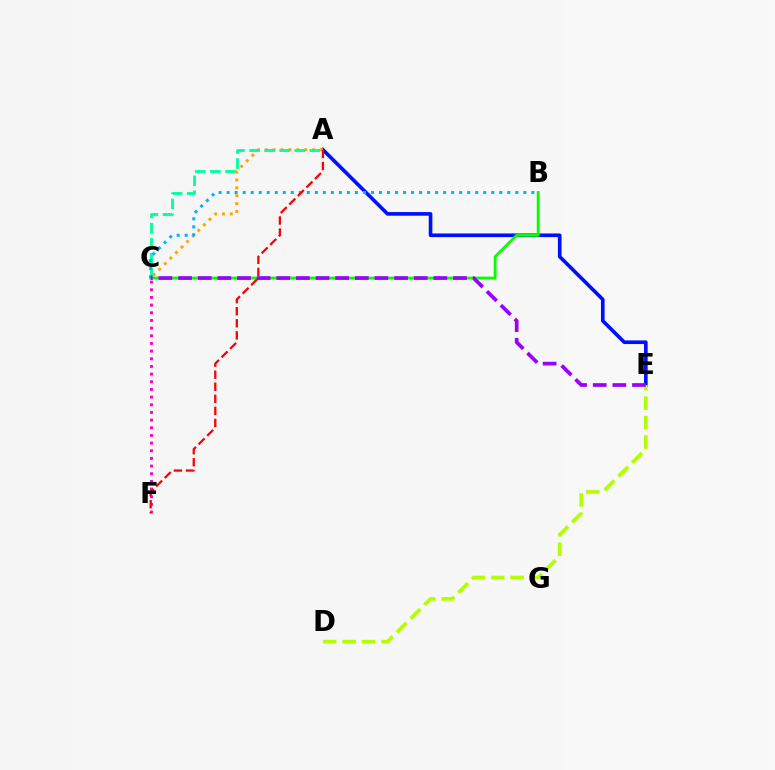{('A', 'E'): [{'color': '#0010ff', 'line_style': 'solid', 'thickness': 2.62}], ('B', 'C'): [{'color': '#08ff00', 'line_style': 'solid', 'thickness': 2.06}, {'color': '#00b5ff', 'line_style': 'dotted', 'thickness': 2.18}], ('A', 'C'): [{'color': '#ffa500', 'line_style': 'dotted', 'thickness': 2.14}, {'color': '#00ff9d', 'line_style': 'dashed', 'thickness': 2.04}], ('D', 'E'): [{'color': '#b3ff00', 'line_style': 'dashed', 'thickness': 2.64}], ('C', 'F'): [{'color': '#ff00bd', 'line_style': 'dotted', 'thickness': 2.08}], ('A', 'F'): [{'color': '#ff0000', 'line_style': 'dashed', 'thickness': 1.64}], ('C', 'E'): [{'color': '#9b00ff', 'line_style': 'dashed', 'thickness': 2.67}]}